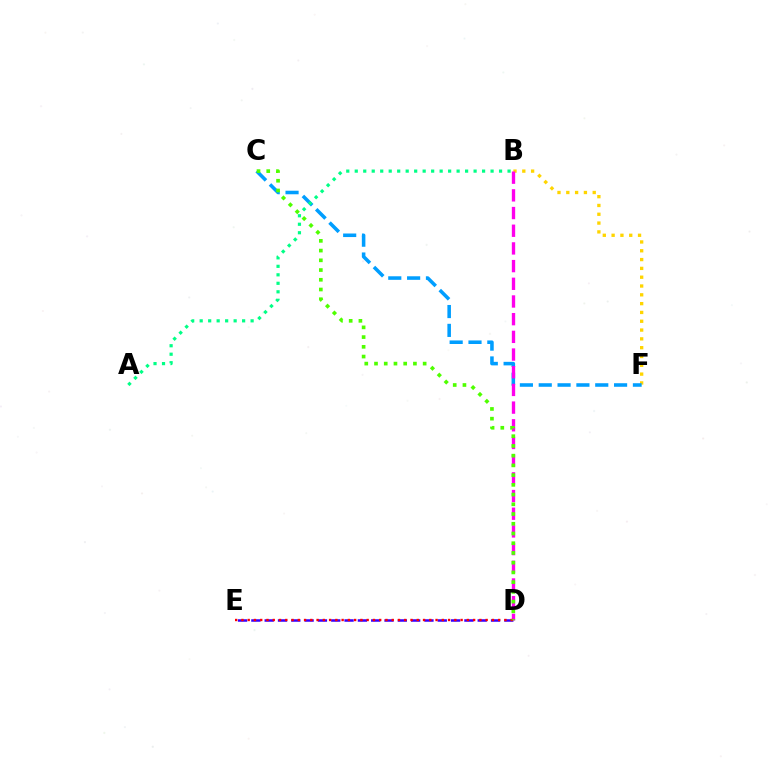{('B', 'F'): [{'color': '#ffd500', 'line_style': 'dotted', 'thickness': 2.39}], ('D', 'E'): [{'color': '#3700ff', 'line_style': 'dashed', 'thickness': 1.81}, {'color': '#ff0000', 'line_style': 'dotted', 'thickness': 1.7}], ('C', 'F'): [{'color': '#009eff', 'line_style': 'dashed', 'thickness': 2.56}], ('B', 'D'): [{'color': '#ff00ed', 'line_style': 'dashed', 'thickness': 2.4}], ('A', 'B'): [{'color': '#00ff86', 'line_style': 'dotted', 'thickness': 2.31}], ('C', 'D'): [{'color': '#4fff00', 'line_style': 'dotted', 'thickness': 2.64}]}